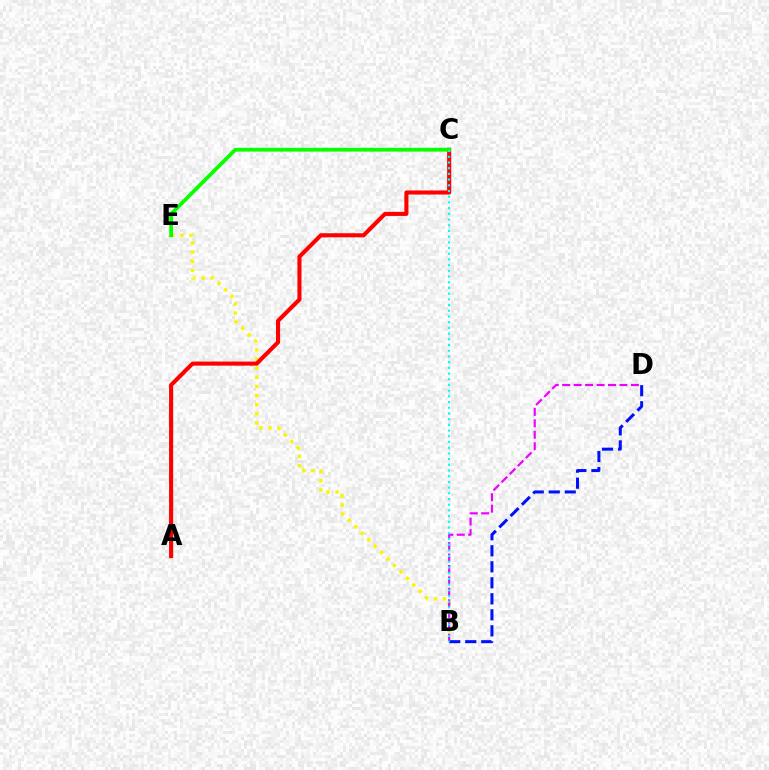{('B', 'E'): [{'color': '#fcf500', 'line_style': 'dotted', 'thickness': 2.48}], ('B', 'D'): [{'color': '#ee00ff', 'line_style': 'dashed', 'thickness': 1.56}, {'color': '#0010ff', 'line_style': 'dashed', 'thickness': 2.18}], ('A', 'C'): [{'color': '#ff0000', 'line_style': 'solid', 'thickness': 2.94}], ('C', 'E'): [{'color': '#08ff00', 'line_style': 'solid', 'thickness': 2.71}], ('B', 'C'): [{'color': '#00fff6', 'line_style': 'dotted', 'thickness': 1.55}]}